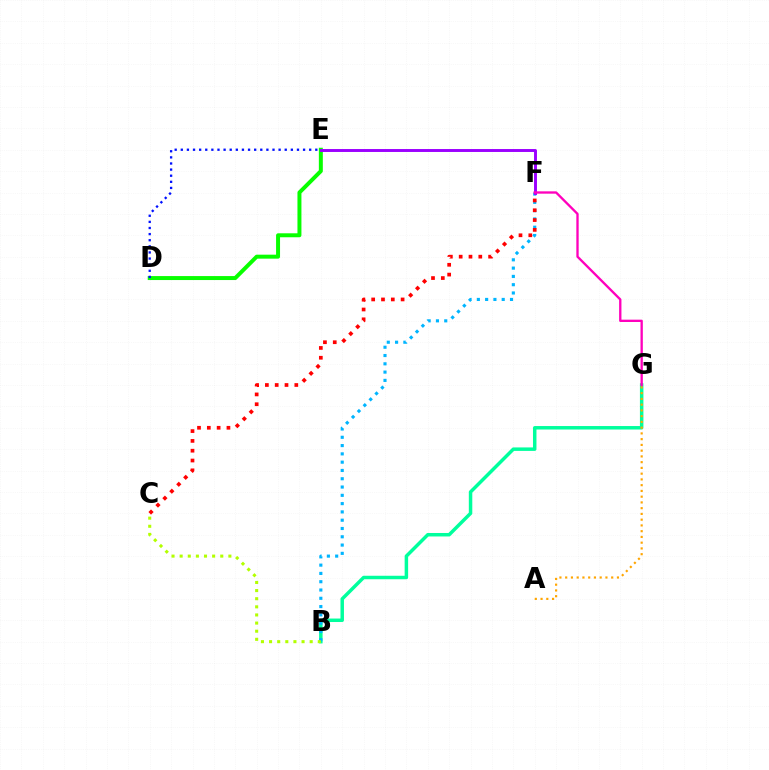{('D', 'E'): [{'color': '#08ff00', 'line_style': 'solid', 'thickness': 2.86}, {'color': '#0010ff', 'line_style': 'dotted', 'thickness': 1.66}], ('B', 'G'): [{'color': '#00ff9d', 'line_style': 'solid', 'thickness': 2.5}], ('B', 'F'): [{'color': '#00b5ff', 'line_style': 'dotted', 'thickness': 2.25}], ('A', 'G'): [{'color': '#ffa500', 'line_style': 'dotted', 'thickness': 1.56}], ('B', 'C'): [{'color': '#b3ff00', 'line_style': 'dotted', 'thickness': 2.21}], ('E', 'F'): [{'color': '#9b00ff', 'line_style': 'solid', 'thickness': 2.11}], ('C', 'F'): [{'color': '#ff0000', 'line_style': 'dotted', 'thickness': 2.67}], ('F', 'G'): [{'color': '#ff00bd', 'line_style': 'solid', 'thickness': 1.68}]}